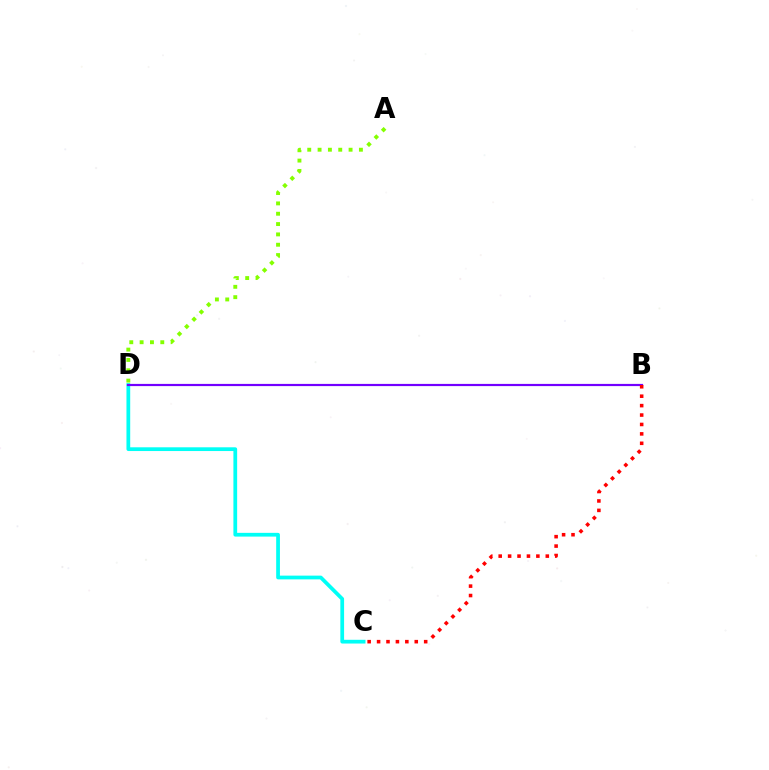{('C', 'D'): [{'color': '#00fff6', 'line_style': 'solid', 'thickness': 2.7}], ('A', 'D'): [{'color': '#84ff00', 'line_style': 'dotted', 'thickness': 2.81}], ('B', 'D'): [{'color': '#7200ff', 'line_style': 'solid', 'thickness': 1.58}], ('B', 'C'): [{'color': '#ff0000', 'line_style': 'dotted', 'thickness': 2.56}]}